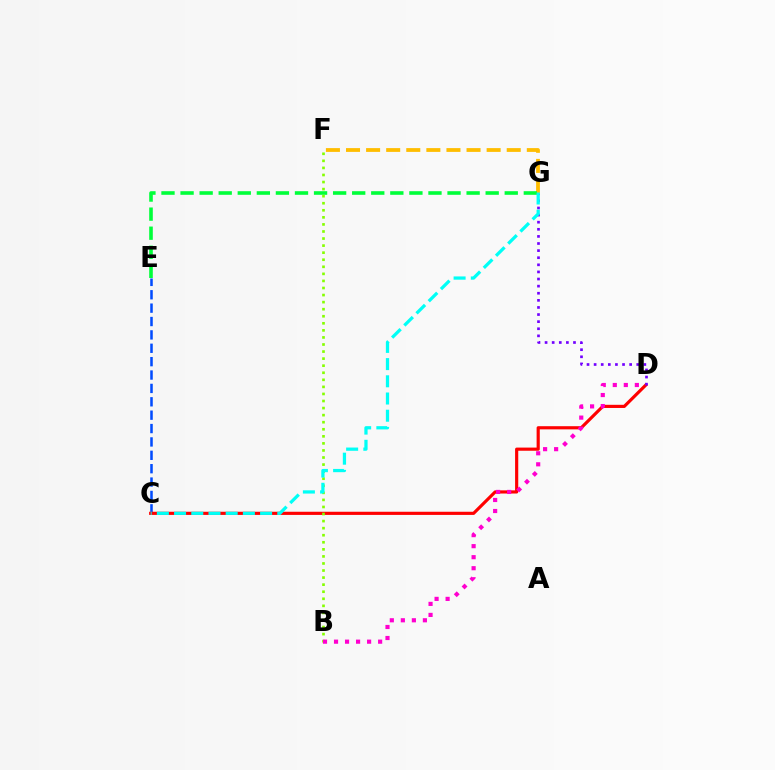{('C', 'E'): [{'color': '#004bff', 'line_style': 'dashed', 'thickness': 1.82}], ('F', 'G'): [{'color': '#ffbd00', 'line_style': 'dashed', 'thickness': 2.73}], ('E', 'G'): [{'color': '#00ff39', 'line_style': 'dashed', 'thickness': 2.59}], ('C', 'D'): [{'color': '#ff0000', 'line_style': 'solid', 'thickness': 2.28}], ('D', 'G'): [{'color': '#7200ff', 'line_style': 'dotted', 'thickness': 1.93}], ('B', 'F'): [{'color': '#84ff00', 'line_style': 'dotted', 'thickness': 1.92}], ('B', 'D'): [{'color': '#ff00cf', 'line_style': 'dotted', 'thickness': 3.0}], ('C', 'G'): [{'color': '#00fff6', 'line_style': 'dashed', 'thickness': 2.34}]}